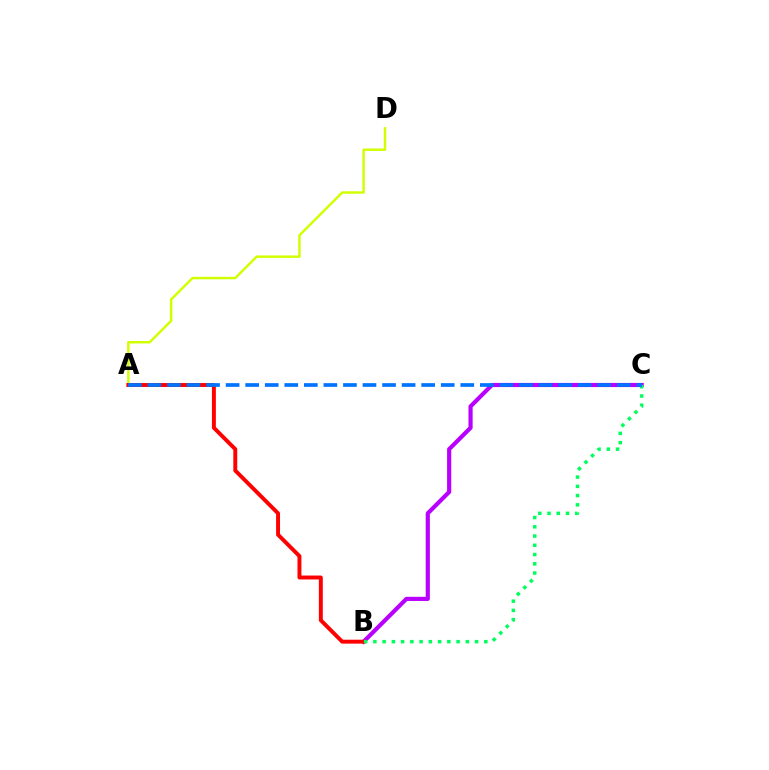{('B', 'C'): [{'color': '#b900ff', 'line_style': 'solid', 'thickness': 2.99}, {'color': '#00ff5c', 'line_style': 'dotted', 'thickness': 2.51}], ('A', 'D'): [{'color': '#d1ff00', 'line_style': 'solid', 'thickness': 1.76}], ('A', 'B'): [{'color': '#ff0000', 'line_style': 'solid', 'thickness': 2.83}], ('A', 'C'): [{'color': '#0074ff', 'line_style': 'dashed', 'thickness': 2.66}]}